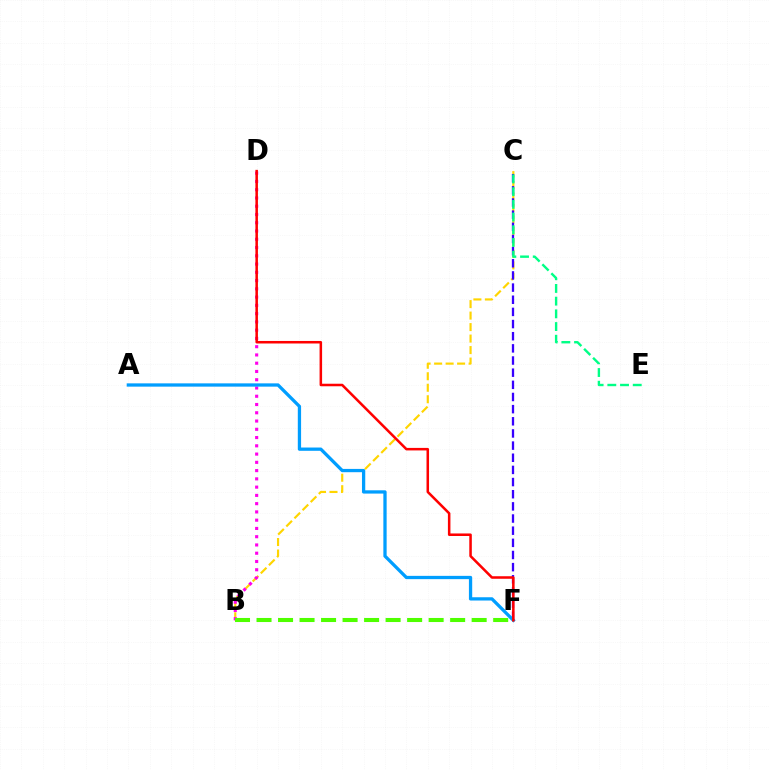{('B', 'C'): [{'color': '#ffd500', 'line_style': 'dashed', 'thickness': 1.56}], ('B', 'D'): [{'color': '#ff00ed', 'line_style': 'dotted', 'thickness': 2.24}], ('B', 'F'): [{'color': '#4fff00', 'line_style': 'dashed', 'thickness': 2.92}], ('C', 'F'): [{'color': '#3700ff', 'line_style': 'dashed', 'thickness': 1.65}], ('C', 'E'): [{'color': '#00ff86', 'line_style': 'dashed', 'thickness': 1.73}], ('A', 'F'): [{'color': '#009eff', 'line_style': 'solid', 'thickness': 2.36}], ('D', 'F'): [{'color': '#ff0000', 'line_style': 'solid', 'thickness': 1.82}]}